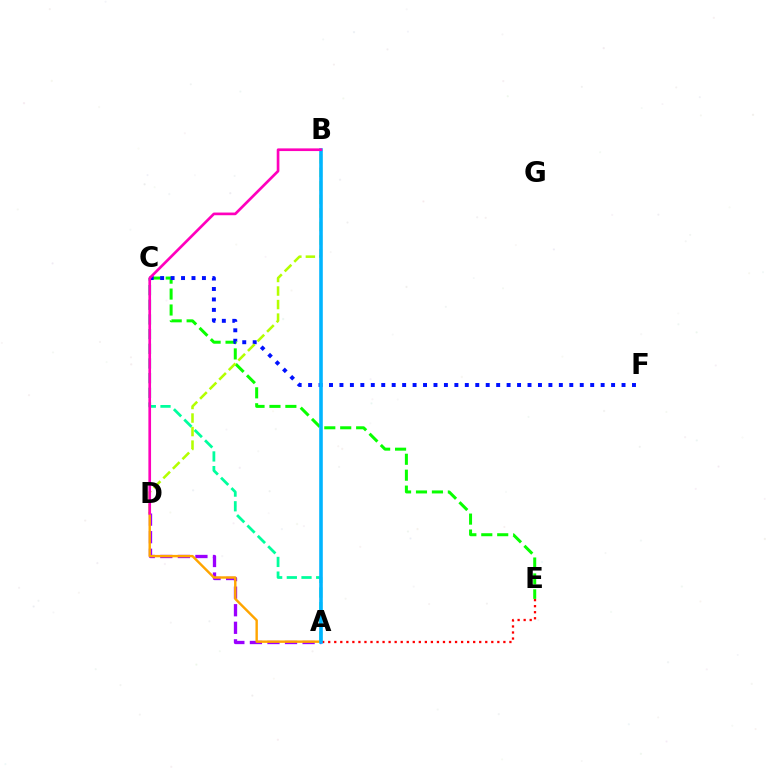{('C', 'E'): [{'color': '#08ff00', 'line_style': 'dashed', 'thickness': 2.16}], ('A', 'D'): [{'color': '#9b00ff', 'line_style': 'dashed', 'thickness': 2.39}, {'color': '#ffa500', 'line_style': 'solid', 'thickness': 1.74}], ('A', 'C'): [{'color': '#00ff9d', 'line_style': 'dashed', 'thickness': 1.99}], ('C', 'F'): [{'color': '#0010ff', 'line_style': 'dotted', 'thickness': 2.84}], ('B', 'D'): [{'color': '#b3ff00', 'line_style': 'dashed', 'thickness': 1.84}, {'color': '#ff00bd', 'line_style': 'solid', 'thickness': 1.92}], ('A', 'E'): [{'color': '#ff0000', 'line_style': 'dotted', 'thickness': 1.64}], ('A', 'B'): [{'color': '#00b5ff', 'line_style': 'solid', 'thickness': 2.58}]}